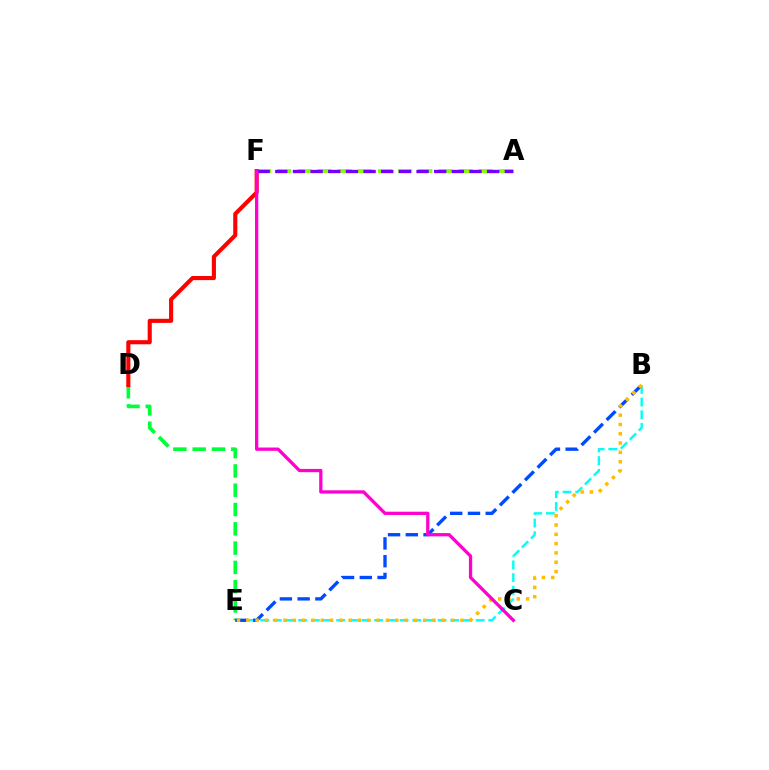{('B', 'E'): [{'color': '#00fff6', 'line_style': 'dashed', 'thickness': 1.72}, {'color': '#004bff', 'line_style': 'dashed', 'thickness': 2.41}, {'color': '#ffbd00', 'line_style': 'dotted', 'thickness': 2.53}], ('D', 'E'): [{'color': '#00ff39', 'line_style': 'dashed', 'thickness': 2.62}], ('A', 'F'): [{'color': '#84ff00', 'line_style': 'dashed', 'thickness': 2.74}, {'color': '#7200ff', 'line_style': 'dashed', 'thickness': 2.4}], ('D', 'F'): [{'color': '#ff0000', 'line_style': 'solid', 'thickness': 2.96}], ('C', 'F'): [{'color': '#ff00cf', 'line_style': 'solid', 'thickness': 2.36}]}